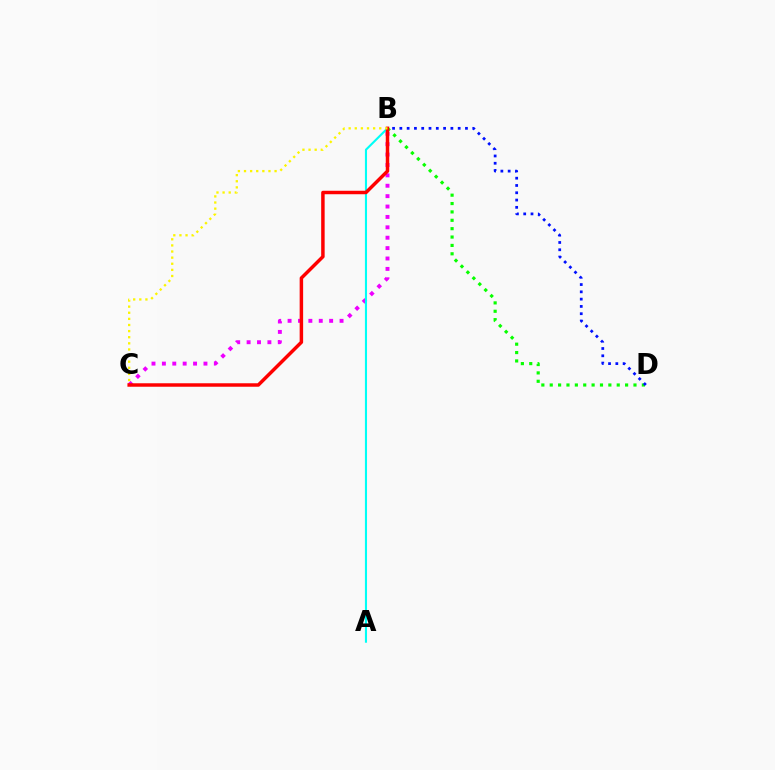{('B', 'C'): [{'color': '#ee00ff', 'line_style': 'dotted', 'thickness': 2.82}, {'color': '#ff0000', 'line_style': 'solid', 'thickness': 2.5}, {'color': '#fcf500', 'line_style': 'dotted', 'thickness': 1.66}], ('A', 'B'): [{'color': '#00fff6', 'line_style': 'solid', 'thickness': 1.52}], ('B', 'D'): [{'color': '#08ff00', 'line_style': 'dotted', 'thickness': 2.28}, {'color': '#0010ff', 'line_style': 'dotted', 'thickness': 1.98}]}